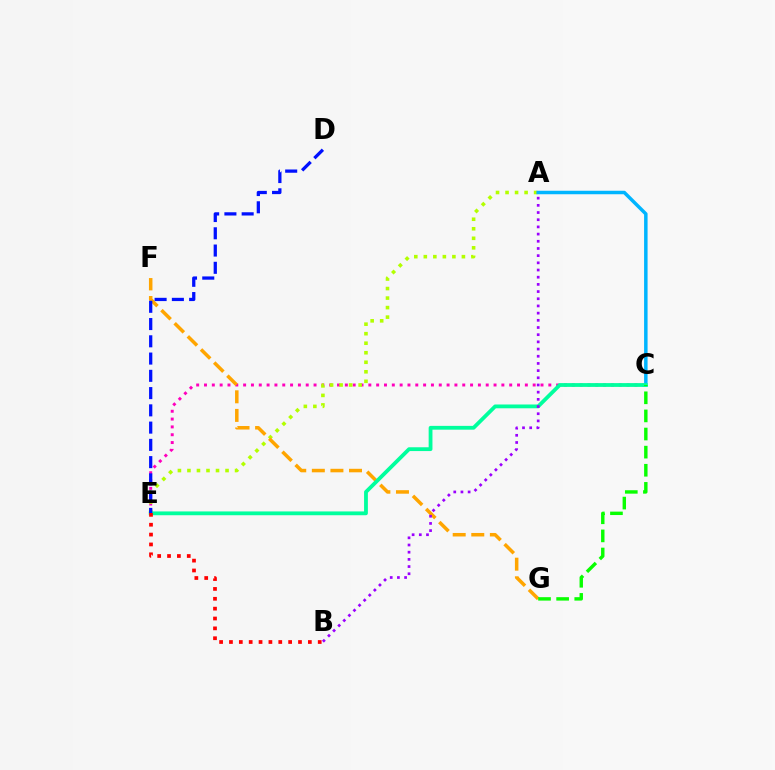{('C', 'E'): [{'color': '#ff00bd', 'line_style': 'dotted', 'thickness': 2.13}, {'color': '#00ff9d', 'line_style': 'solid', 'thickness': 2.74}], ('A', 'E'): [{'color': '#b3ff00', 'line_style': 'dotted', 'thickness': 2.59}], ('A', 'C'): [{'color': '#00b5ff', 'line_style': 'solid', 'thickness': 2.51}], ('F', 'G'): [{'color': '#ffa500', 'line_style': 'dashed', 'thickness': 2.53}], ('D', 'E'): [{'color': '#0010ff', 'line_style': 'dashed', 'thickness': 2.34}], ('B', 'E'): [{'color': '#ff0000', 'line_style': 'dotted', 'thickness': 2.68}], ('C', 'G'): [{'color': '#08ff00', 'line_style': 'dashed', 'thickness': 2.46}], ('A', 'B'): [{'color': '#9b00ff', 'line_style': 'dotted', 'thickness': 1.95}]}